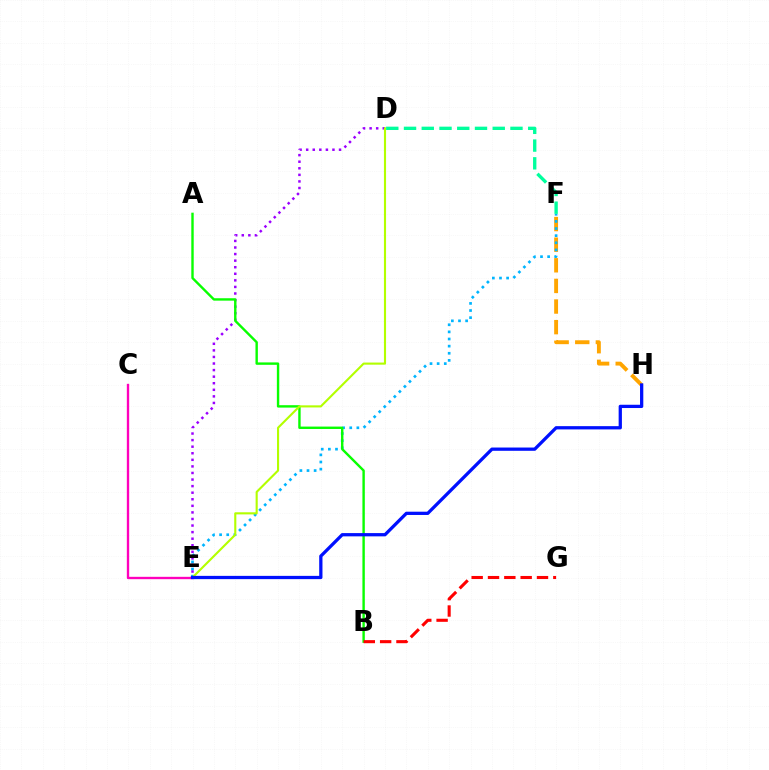{('F', 'H'): [{'color': '#ffa500', 'line_style': 'dashed', 'thickness': 2.8}], ('E', 'F'): [{'color': '#00b5ff', 'line_style': 'dotted', 'thickness': 1.94}], ('D', 'E'): [{'color': '#9b00ff', 'line_style': 'dotted', 'thickness': 1.79}, {'color': '#b3ff00', 'line_style': 'solid', 'thickness': 1.52}], ('A', 'B'): [{'color': '#08ff00', 'line_style': 'solid', 'thickness': 1.73}], ('C', 'E'): [{'color': '#ff00bd', 'line_style': 'solid', 'thickness': 1.69}], ('B', 'G'): [{'color': '#ff0000', 'line_style': 'dashed', 'thickness': 2.22}], ('E', 'H'): [{'color': '#0010ff', 'line_style': 'solid', 'thickness': 2.35}], ('D', 'F'): [{'color': '#00ff9d', 'line_style': 'dashed', 'thickness': 2.41}]}